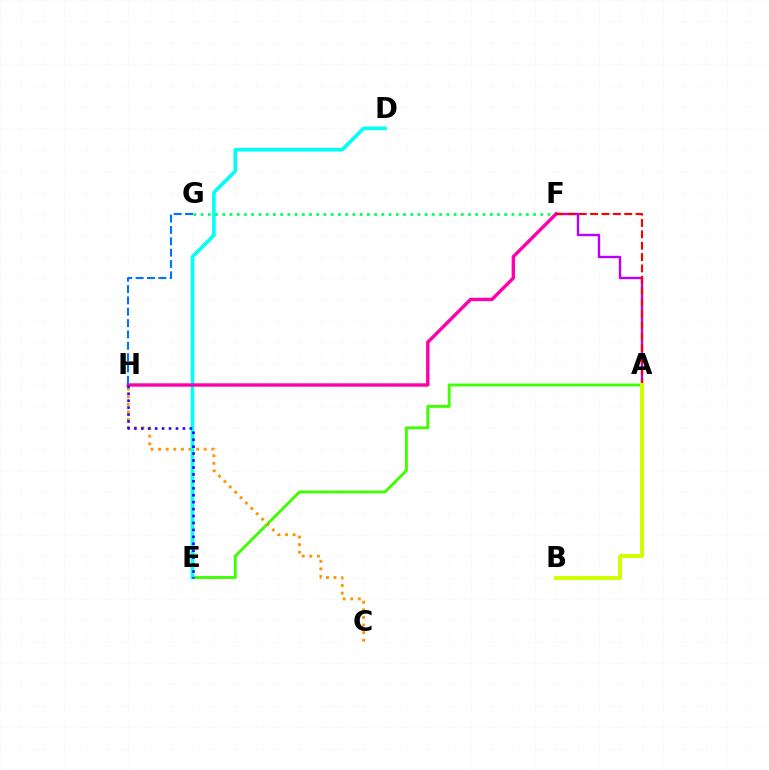{('A', 'E'): [{'color': '#3dff00', 'line_style': 'solid', 'thickness': 2.07}], ('C', 'H'): [{'color': '#ff9400', 'line_style': 'dotted', 'thickness': 2.07}], ('D', 'E'): [{'color': '#00fff6', 'line_style': 'solid', 'thickness': 2.61}], ('F', 'G'): [{'color': '#00ff5c', 'line_style': 'dotted', 'thickness': 1.96}], ('A', 'F'): [{'color': '#b900ff', 'line_style': 'solid', 'thickness': 1.73}, {'color': '#ff0000', 'line_style': 'dashed', 'thickness': 1.54}], ('F', 'H'): [{'color': '#ff00ac', 'line_style': 'solid', 'thickness': 2.44}], ('G', 'H'): [{'color': '#0074ff', 'line_style': 'dashed', 'thickness': 1.54}], ('E', 'H'): [{'color': '#2500ff', 'line_style': 'dotted', 'thickness': 1.88}], ('A', 'B'): [{'color': '#d1ff00', 'line_style': 'solid', 'thickness': 2.84}]}